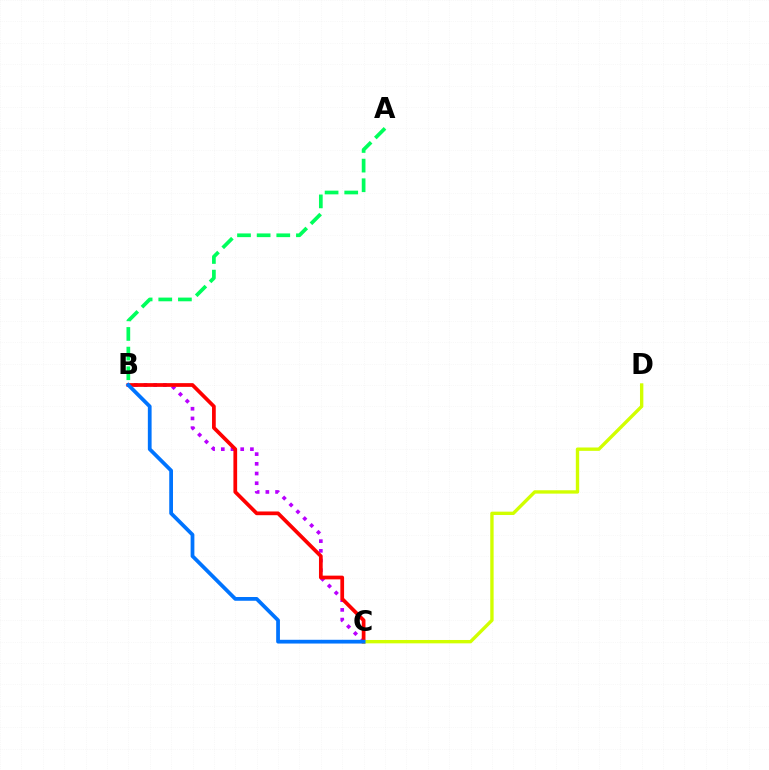{('B', 'C'): [{'color': '#b900ff', 'line_style': 'dotted', 'thickness': 2.64}, {'color': '#ff0000', 'line_style': 'solid', 'thickness': 2.68}, {'color': '#0074ff', 'line_style': 'solid', 'thickness': 2.7}], ('C', 'D'): [{'color': '#d1ff00', 'line_style': 'solid', 'thickness': 2.42}], ('A', 'B'): [{'color': '#00ff5c', 'line_style': 'dashed', 'thickness': 2.67}]}